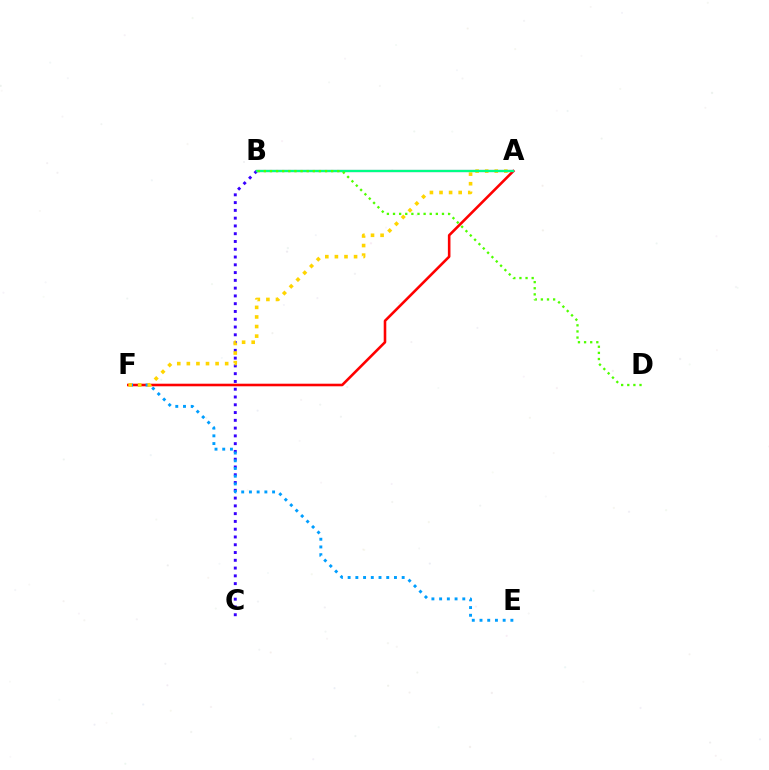{('B', 'C'): [{'color': '#3700ff', 'line_style': 'dotted', 'thickness': 2.11}], ('A', 'F'): [{'color': '#ff0000', 'line_style': 'solid', 'thickness': 1.86}, {'color': '#ffd500', 'line_style': 'dotted', 'thickness': 2.6}], ('E', 'F'): [{'color': '#009eff', 'line_style': 'dotted', 'thickness': 2.1}], ('A', 'B'): [{'color': '#ff00ed', 'line_style': 'solid', 'thickness': 1.54}, {'color': '#00ff86', 'line_style': 'solid', 'thickness': 1.66}], ('B', 'D'): [{'color': '#4fff00', 'line_style': 'dotted', 'thickness': 1.66}]}